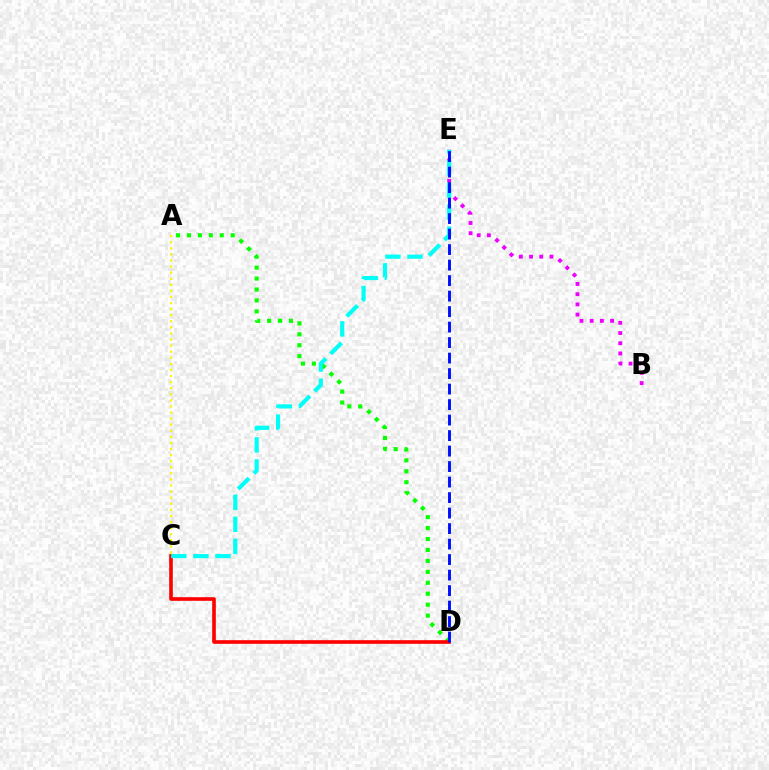{('A', 'D'): [{'color': '#08ff00', 'line_style': 'dotted', 'thickness': 2.97}], ('C', 'D'): [{'color': '#ff0000', 'line_style': 'solid', 'thickness': 2.62}], ('B', 'E'): [{'color': '#ee00ff', 'line_style': 'dotted', 'thickness': 2.77}], ('C', 'E'): [{'color': '#00fff6', 'line_style': 'dashed', 'thickness': 3.0}], ('D', 'E'): [{'color': '#0010ff', 'line_style': 'dashed', 'thickness': 2.11}], ('A', 'C'): [{'color': '#fcf500', 'line_style': 'dotted', 'thickness': 1.65}]}